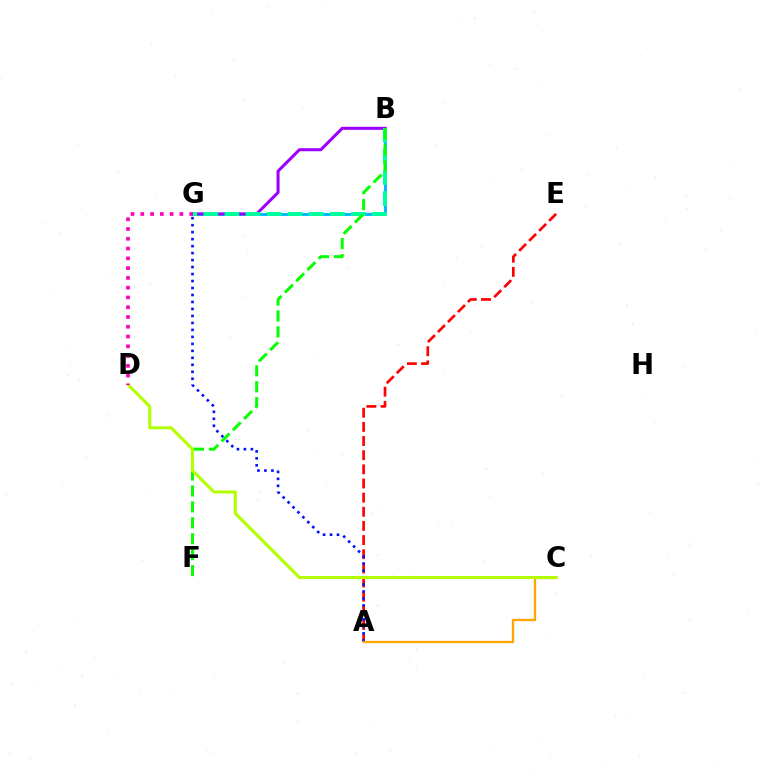{('B', 'G'): [{'color': '#00b5ff', 'line_style': 'solid', 'thickness': 2.08}, {'color': '#9b00ff', 'line_style': 'solid', 'thickness': 2.19}, {'color': '#00ff9d', 'line_style': 'dashed', 'thickness': 2.86}], ('A', 'E'): [{'color': '#ff0000', 'line_style': 'dashed', 'thickness': 1.92}], ('A', 'G'): [{'color': '#0010ff', 'line_style': 'dotted', 'thickness': 1.9}], ('B', 'F'): [{'color': '#08ff00', 'line_style': 'dashed', 'thickness': 2.16}], ('A', 'C'): [{'color': '#ffa500', 'line_style': 'solid', 'thickness': 1.65}], ('C', 'D'): [{'color': '#b3ff00', 'line_style': 'solid', 'thickness': 2.19}], ('D', 'G'): [{'color': '#ff00bd', 'line_style': 'dotted', 'thickness': 2.66}]}